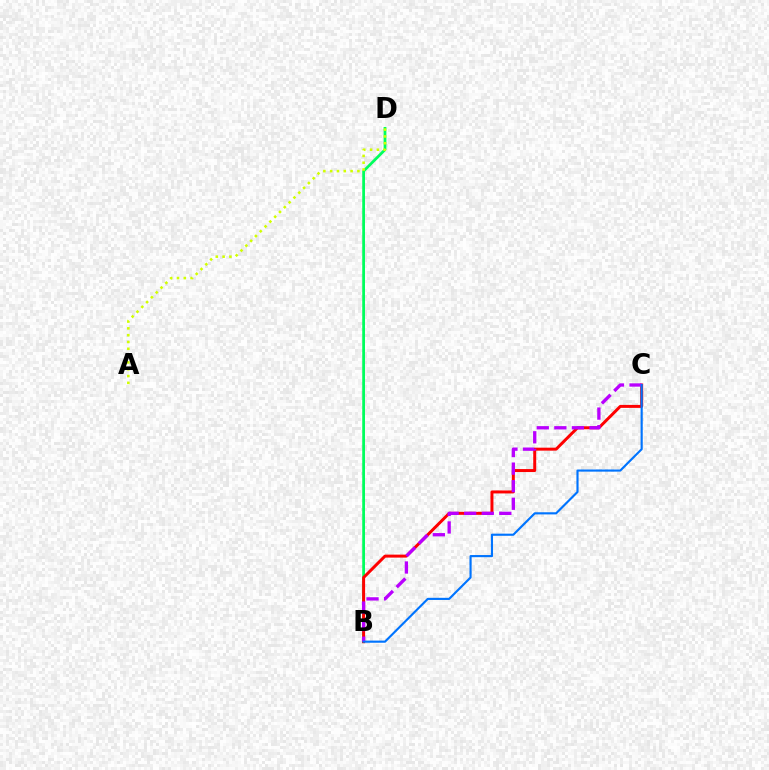{('B', 'D'): [{'color': '#00ff5c', 'line_style': 'solid', 'thickness': 1.98}], ('B', 'C'): [{'color': '#ff0000', 'line_style': 'solid', 'thickness': 2.14}, {'color': '#b900ff', 'line_style': 'dashed', 'thickness': 2.39}, {'color': '#0074ff', 'line_style': 'solid', 'thickness': 1.55}], ('A', 'D'): [{'color': '#d1ff00', 'line_style': 'dotted', 'thickness': 1.85}]}